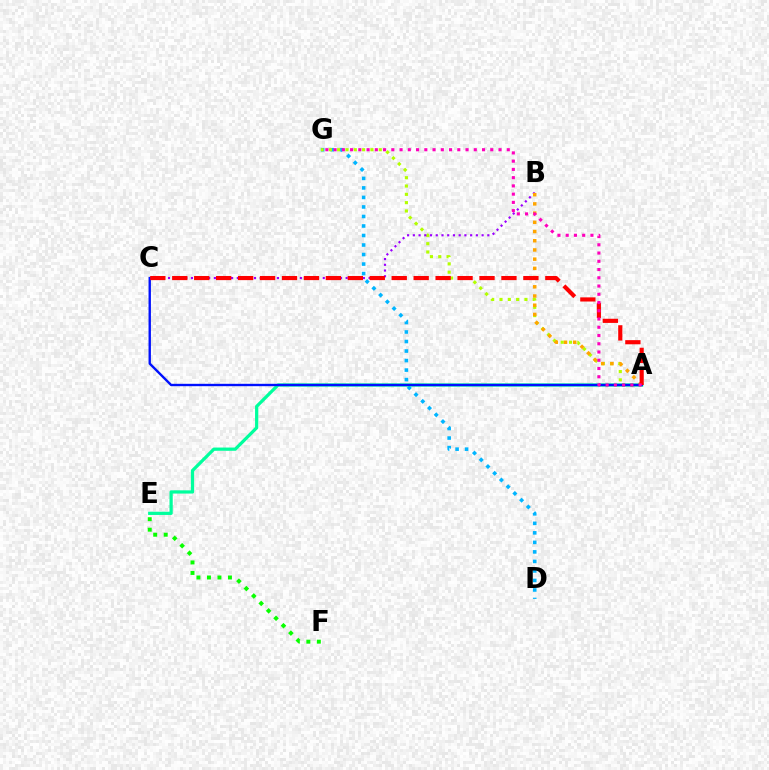{('D', 'G'): [{'color': '#00b5ff', 'line_style': 'dotted', 'thickness': 2.59}], ('A', 'G'): [{'color': '#b3ff00', 'line_style': 'dotted', 'thickness': 2.26}, {'color': '#ff00bd', 'line_style': 'dotted', 'thickness': 2.24}], ('B', 'C'): [{'color': '#9b00ff', 'line_style': 'dotted', 'thickness': 1.56}], ('A', 'E'): [{'color': '#00ff9d', 'line_style': 'solid', 'thickness': 2.33}], ('A', 'B'): [{'color': '#ffa500', 'line_style': 'dotted', 'thickness': 2.5}], ('A', 'C'): [{'color': '#0010ff', 'line_style': 'solid', 'thickness': 1.71}, {'color': '#ff0000', 'line_style': 'dashed', 'thickness': 2.98}], ('E', 'F'): [{'color': '#08ff00', 'line_style': 'dotted', 'thickness': 2.85}]}